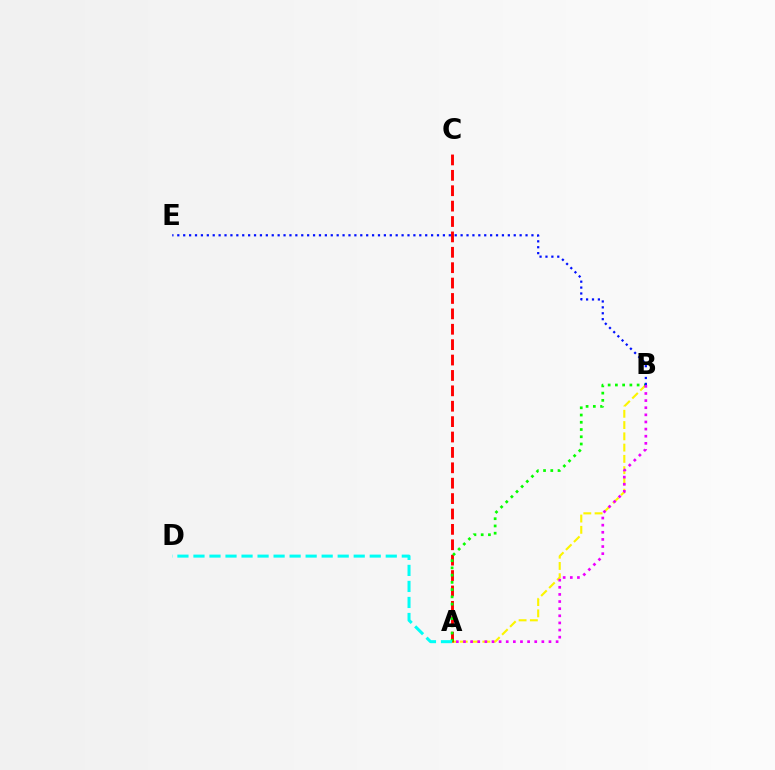{('A', 'B'): [{'color': '#fcf500', 'line_style': 'dashed', 'thickness': 1.53}, {'color': '#08ff00', 'line_style': 'dotted', 'thickness': 1.97}, {'color': '#ee00ff', 'line_style': 'dotted', 'thickness': 1.94}], ('A', 'C'): [{'color': '#ff0000', 'line_style': 'dashed', 'thickness': 2.09}], ('B', 'E'): [{'color': '#0010ff', 'line_style': 'dotted', 'thickness': 1.6}], ('A', 'D'): [{'color': '#00fff6', 'line_style': 'dashed', 'thickness': 2.18}]}